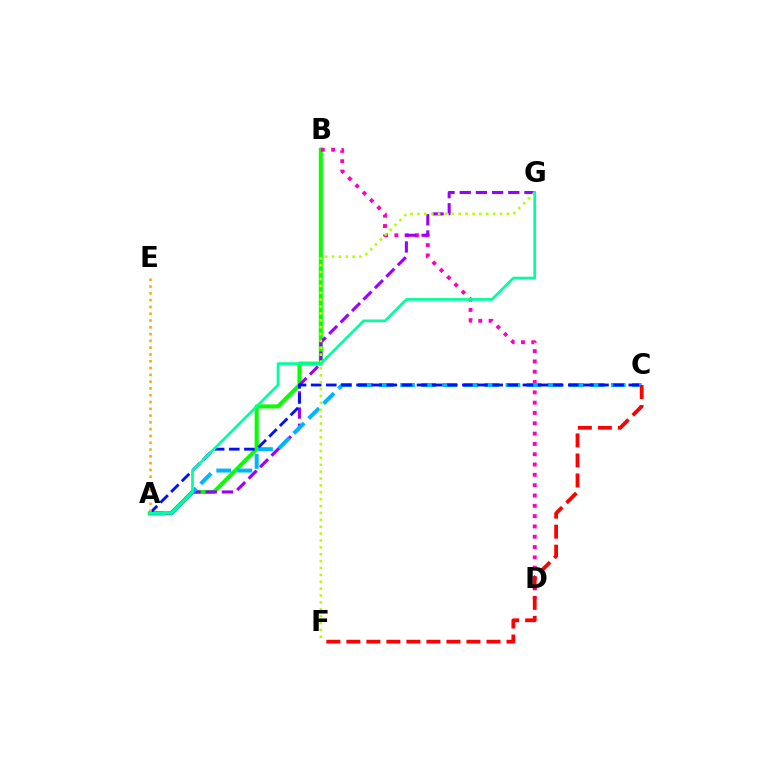{('A', 'B'): [{'color': '#08ff00', 'line_style': 'solid', 'thickness': 2.91}], ('B', 'D'): [{'color': '#ff00bd', 'line_style': 'dotted', 'thickness': 2.8}], ('A', 'G'): [{'color': '#9b00ff', 'line_style': 'dashed', 'thickness': 2.2}, {'color': '#00ff9d', 'line_style': 'solid', 'thickness': 1.95}], ('A', 'C'): [{'color': '#00b5ff', 'line_style': 'dashed', 'thickness': 2.86}, {'color': '#0010ff', 'line_style': 'dashed', 'thickness': 2.05}], ('F', 'G'): [{'color': '#b3ff00', 'line_style': 'dotted', 'thickness': 1.87}], ('A', 'E'): [{'color': '#ffa500', 'line_style': 'dotted', 'thickness': 1.84}], ('C', 'F'): [{'color': '#ff0000', 'line_style': 'dashed', 'thickness': 2.72}]}